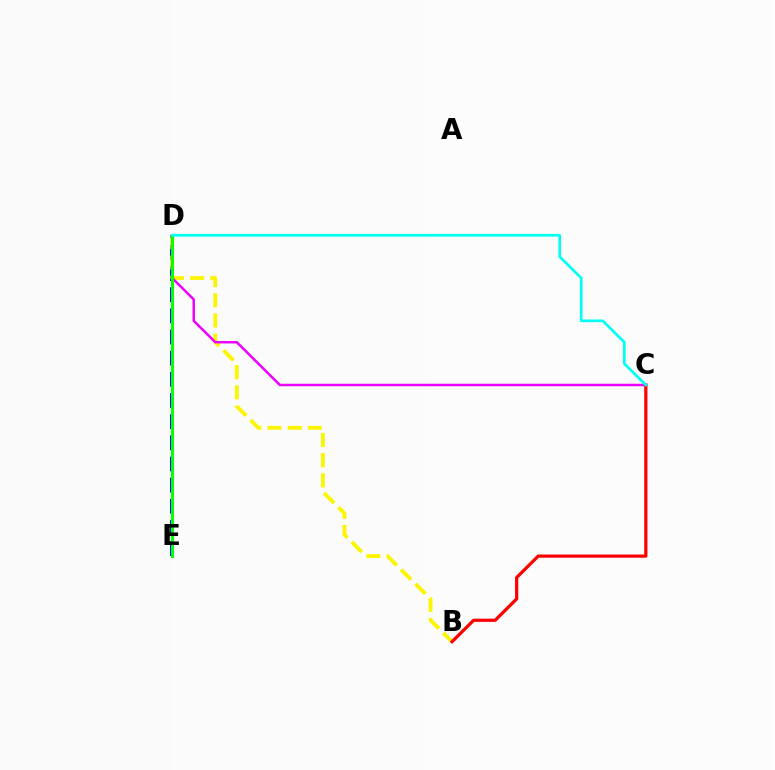{('D', 'E'): [{'color': '#0010ff', 'line_style': 'dashed', 'thickness': 2.87}, {'color': '#08ff00', 'line_style': 'solid', 'thickness': 2.15}], ('B', 'D'): [{'color': '#fcf500', 'line_style': 'dashed', 'thickness': 2.74}], ('C', 'D'): [{'color': '#ee00ff', 'line_style': 'solid', 'thickness': 1.79}, {'color': '#00fff6', 'line_style': 'solid', 'thickness': 1.94}], ('B', 'C'): [{'color': '#ff0000', 'line_style': 'solid', 'thickness': 2.33}]}